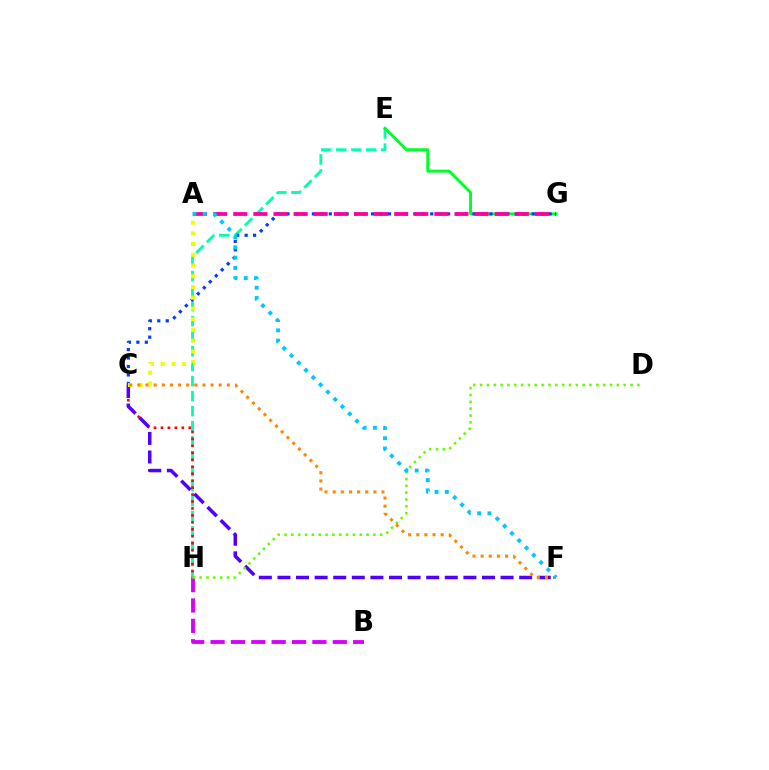{('E', 'H'): [{'color': '#00ffaf', 'line_style': 'dashed', 'thickness': 2.04}], ('B', 'H'): [{'color': '#d600ff', 'line_style': 'dashed', 'thickness': 2.77}], ('C', 'H'): [{'color': '#ff0000', 'line_style': 'dotted', 'thickness': 1.89}], ('C', 'F'): [{'color': '#4f00ff', 'line_style': 'dashed', 'thickness': 2.53}, {'color': '#ff8800', 'line_style': 'dotted', 'thickness': 2.21}], ('D', 'H'): [{'color': '#66ff00', 'line_style': 'dotted', 'thickness': 1.86}], ('E', 'G'): [{'color': '#00ff27', 'line_style': 'solid', 'thickness': 2.11}], ('C', 'G'): [{'color': '#003fff', 'line_style': 'dotted', 'thickness': 2.3}], ('A', 'C'): [{'color': '#eeff00', 'line_style': 'dotted', 'thickness': 2.92}], ('A', 'G'): [{'color': '#ff00a0', 'line_style': 'dashed', 'thickness': 2.73}], ('A', 'F'): [{'color': '#00c7ff', 'line_style': 'dotted', 'thickness': 2.8}]}